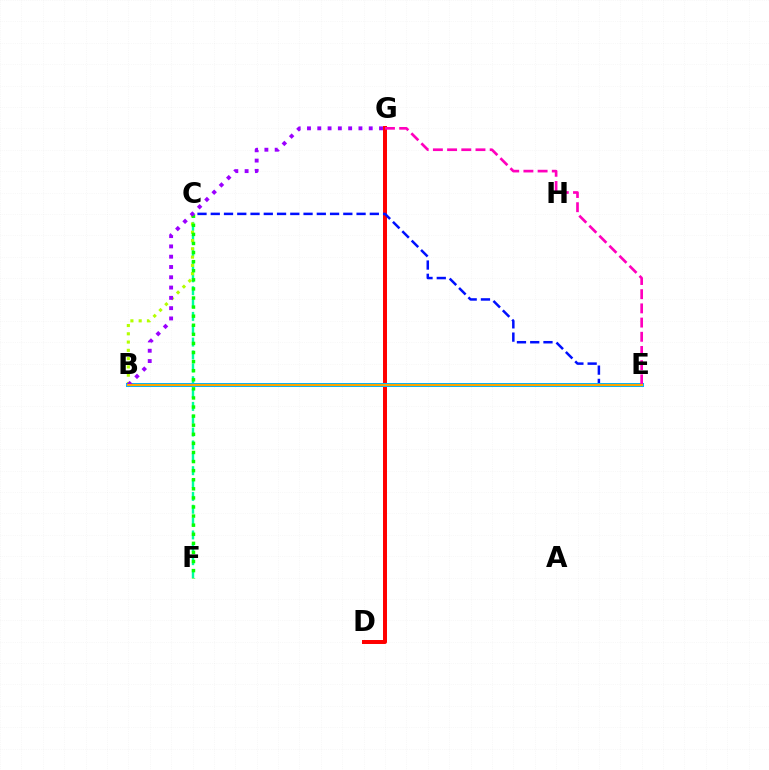{('C', 'F'): [{'color': '#00ff9d', 'line_style': 'dashed', 'thickness': 1.75}, {'color': '#08ff00', 'line_style': 'dotted', 'thickness': 2.47}], ('B', 'C'): [{'color': '#b3ff00', 'line_style': 'dotted', 'thickness': 2.25}], ('D', 'G'): [{'color': '#ff0000', 'line_style': 'solid', 'thickness': 2.86}], ('C', 'E'): [{'color': '#0010ff', 'line_style': 'dashed', 'thickness': 1.8}], ('B', 'E'): [{'color': '#00b5ff', 'line_style': 'solid', 'thickness': 2.9}, {'color': '#ffa500', 'line_style': 'solid', 'thickness': 1.54}], ('E', 'G'): [{'color': '#ff00bd', 'line_style': 'dashed', 'thickness': 1.93}], ('B', 'G'): [{'color': '#9b00ff', 'line_style': 'dotted', 'thickness': 2.8}]}